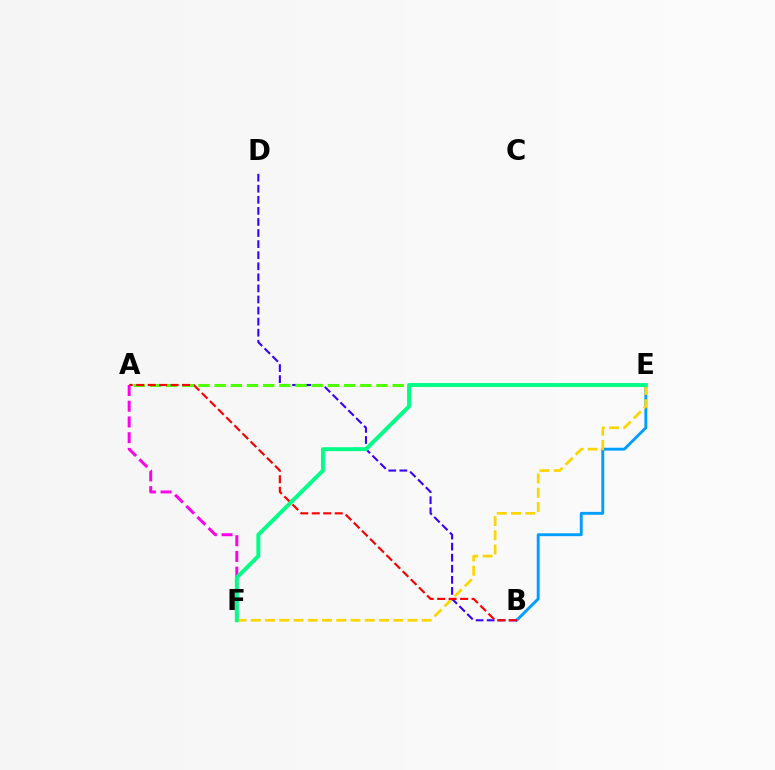{('B', 'E'): [{'color': '#009eff', 'line_style': 'solid', 'thickness': 2.09}], ('A', 'F'): [{'color': '#ff00ed', 'line_style': 'dashed', 'thickness': 2.14}], ('E', 'F'): [{'color': '#ffd500', 'line_style': 'dashed', 'thickness': 1.94}, {'color': '#00ff86', 'line_style': 'solid', 'thickness': 2.83}], ('B', 'D'): [{'color': '#3700ff', 'line_style': 'dashed', 'thickness': 1.5}], ('A', 'E'): [{'color': '#4fff00', 'line_style': 'dashed', 'thickness': 2.2}], ('A', 'B'): [{'color': '#ff0000', 'line_style': 'dashed', 'thickness': 1.56}]}